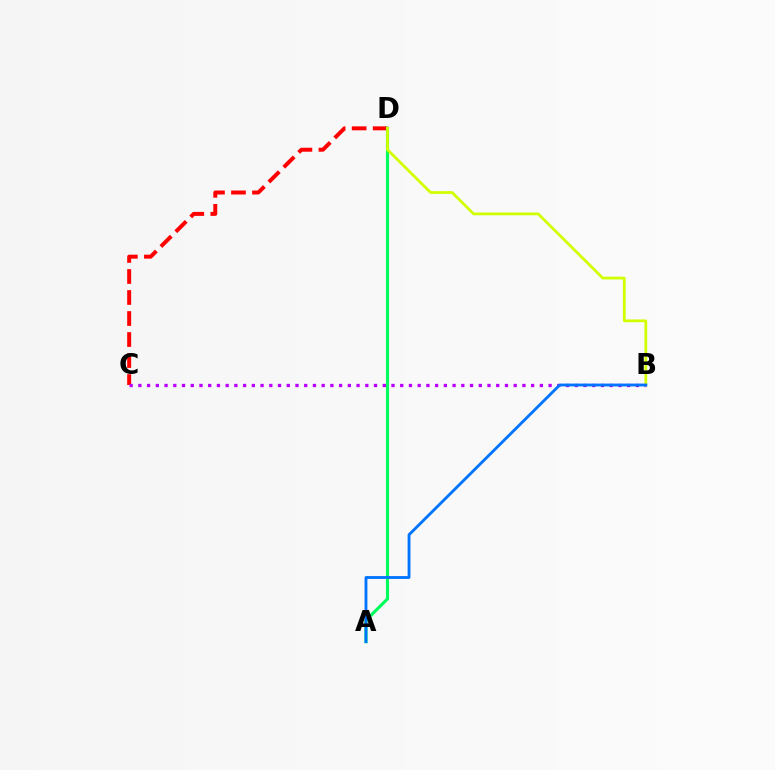{('C', 'D'): [{'color': '#ff0000', 'line_style': 'dashed', 'thickness': 2.86}], ('A', 'D'): [{'color': '#00ff5c', 'line_style': 'solid', 'thickness': 2.25}], ('B', 'C'): [{'color': '#b900ff', 'line_style': 'dotted', 'thickness': 2.37}], ('B', 'D'): [{'color': '#d1ff00', 'line_style': 'solid', 'thickness': 2.0}], ('A', 'B'): [{'color': '#0074ff', 'line_style': 'solid', 'thickness': 2.04}]}